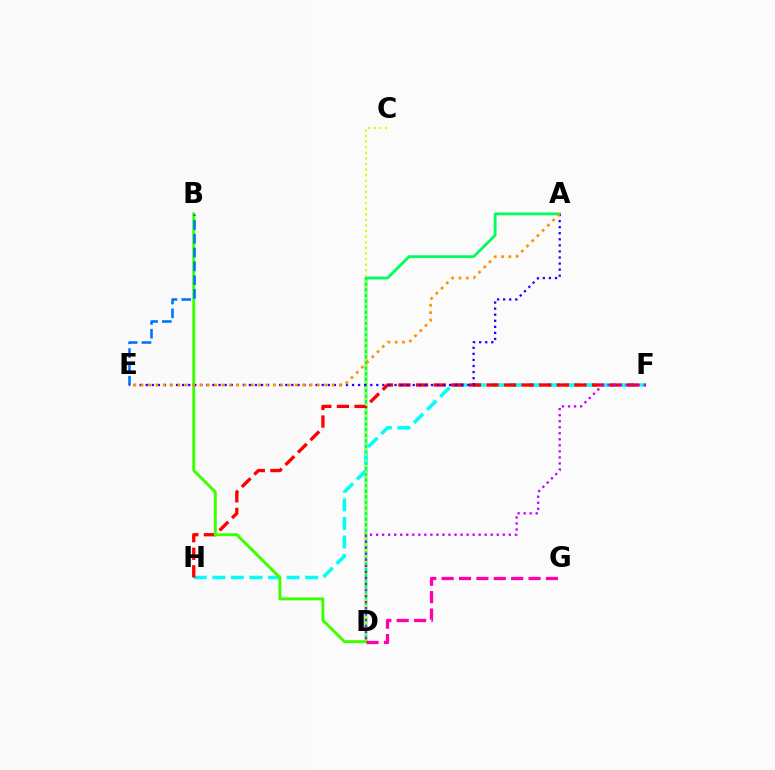{('A', 'D'): [{'color': '#00ff5c', 'line_style': 'solid', 'thickness': 2.03}], ('F', 'H'): [{'color': '#00fff6', 'line_style': 'dashed', 'thickness': 2.52}, {'color': '#ff0000', 'line_style': 'dashed', 'thickness': 2.39}], ('B', 'D'): [{'color': '#3dff00', 'line_style': 'solid', 'thickness': 2.11}], ('B', 'E'): [{'color': '#0074ff', 'line_style': 'dashed', 'thickness': 1.87}], ('A', 'E'): [{'color': '#2500ff', 'line_style': 'dotted', 'thickness': 1.65}, {'color': '#ff9400', 'line_style': 'dotted', 'thickness': 2.0}], ('C', 'D'): [{'color': '#d1ff00', 'line_style': 'dotted', 'thickness': 1.52}], ('D', 'G'): [{'color': '#ff00ac', 'line_style': 'dashed', 'thickness': 2.36}], ('D', 'F'): [{'color': '#b900ff', 'line_style': 'dotted', 'thickness': 1.64}]}